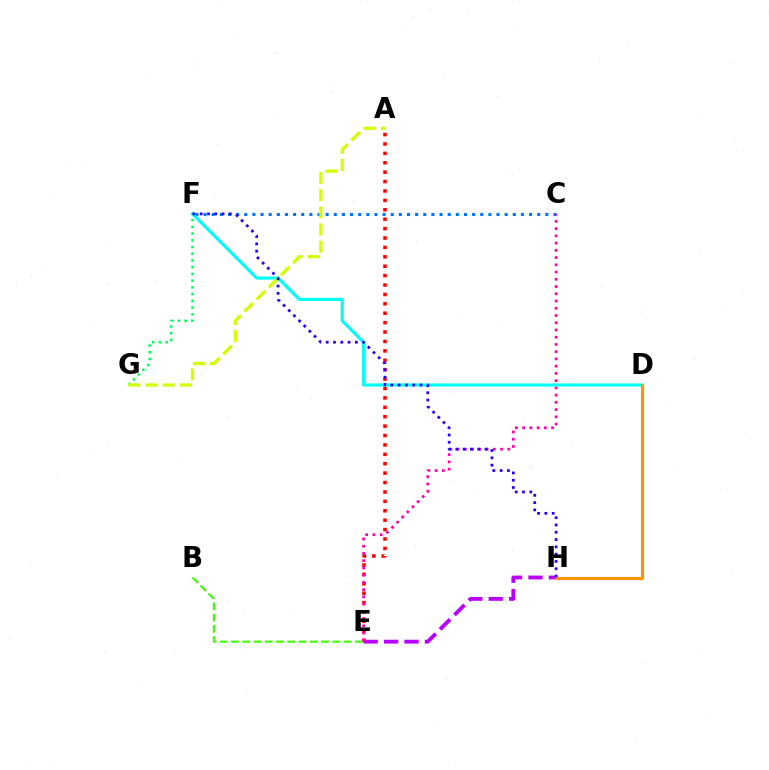{('A', 'E'): [{'color': '#ff0000', 'line_style': 'dotted', 'thickness': 2.56}], ('C', 'F'): [{'color': '#0074ff', 'line_style': 'dotted', 'thickness': 2.21}], ('B', 'E'): [{'color': '#3dff00', 'line_style': 'dashed', 'thickness': 1.53}], ('E', 'H'): [{'color': '#b900ff', 'line_style': 'dashed', 'thickness': 2.77}], ('C', 'E'): [{'color': '#ff00ac', 'line_style': 'dotted', 'thickness': 1.97}], ('D', 'F'): [{'color': '#00fff6', 'line_style': 'solid', 'thickness': 2.26}], ('F', 'G'): [{'color': '#00ff5c', 'line_style': 'dotted', 'thickness': 1.83}], ('D', 'H'): [{'color': '#ff9400', 'line_style': 'solid', 'thickness': 2.25}], ('A', 'G'): [{'color': '#d1ff00', 'line_style': 'dashed', 'thickness': 2.33}], ('F', 'H'): [{'color': '#2500ff', 'line_style': 'dotted', 'thickness': 1.98}]}